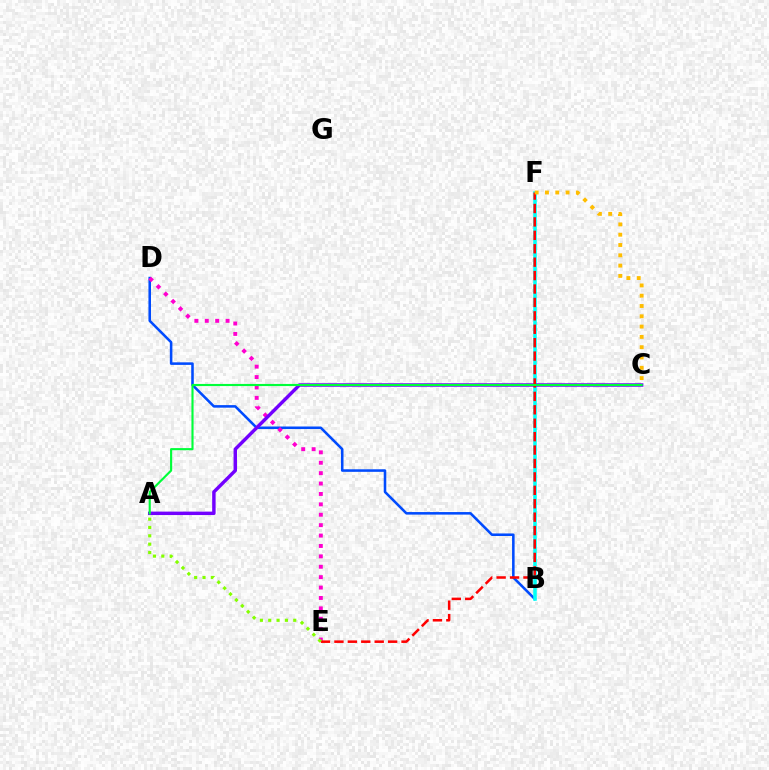{('B', 'D'): [{'color': '#004bff', 'line_style': 'solid', 'thickness': 1.84}], ('B', 'F'): [{'color': '#00fff6', 'line_style': 'solid', 'thickness': 2.54}], ('D', 'E'): [{'color': '#ff00cf', 'line_style': 'dotted', 'thickness': 2.83}], ('A', 'C'): [{'color': '#7200ff', 'line_style': 'solid', 'thickness': 2.47}, {'color': '#00ff39', 'line_style': 'solid', 'thickness': 1.54}], ('E', 'F'): [{'color': '#ff0000', 'line_style': 'dashed', 'thickness': 1.82}], ('C', 'F'): [{'color': '#ffbd00', 'line_style': 'dotted', 'thickness': 2.8}], ('A', 'E'): [{'color': '#84ff00', 'line_style': 'dotted', 'thickness': 2.27}]}